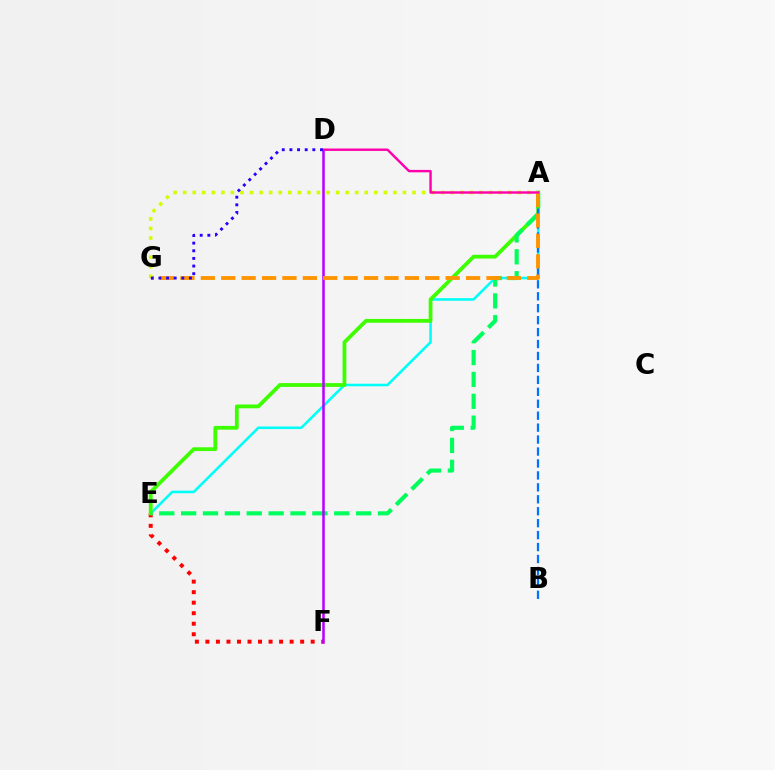{('E', 'F'): [{'color': '#ff0000', 'line_style': 'dotted', 'thickness': 2.86}], ('A', 'E'): [{'color': '#00fff6', 'line_style': 'solid', 'thickness': 1.86}, {'color': '#3dff00', 'line_style': 'solid', 'thickness': 2.73}, {'color': '#00ff5c', 'line_style': 'dashed', 'thickness': 2.97}], ('A', 'B'): [{'color': '#0074ff', 'line_style': 'dashed', 'thickness': 1.62}], ('D', 'F'): [{'color': '#b900ff', 'line_style': 'solid', 'thickness': 1.83}], ('A', 'G'): [{'color': '#ff9400', 'line_style': 'dashed', 'thickness': 2.77}, {'color': '#d1ff00', 'line_style': 'dotted', 'thickness': 2.6}], ('A', 'D'): [{'color': '#ff00ac', 'line_style': 'solid', 'thickness': 1.75}], ('D', 'G'): [{'color': '#2500ff', 'line_style': 'dotted', 'thickness': 2.08}]}